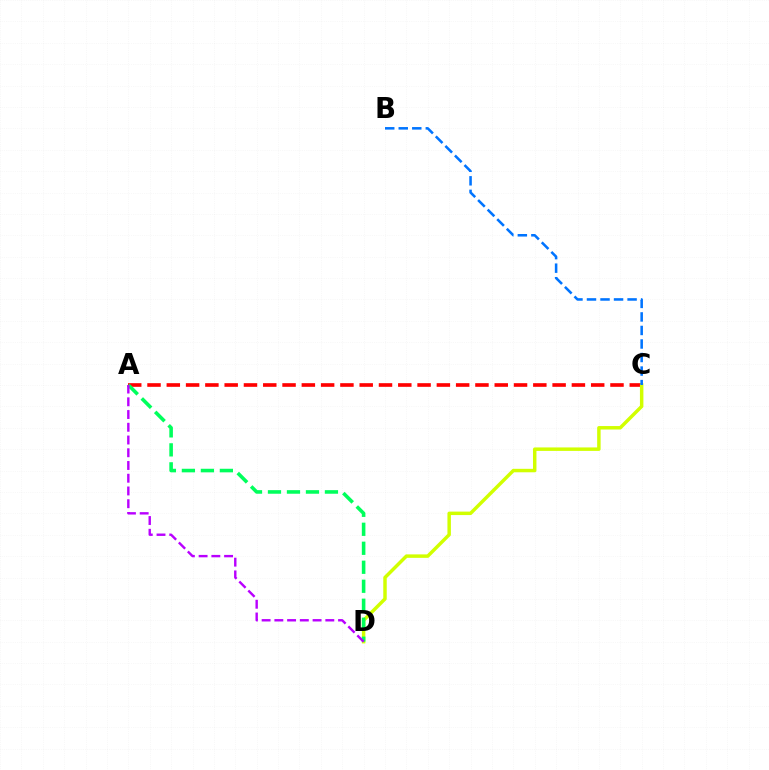{('A', 'C'): [{'color': '#ff0000', 'line_style': 'dashed', 'thickness': 2.62}], ('C', 'D'): [{'color': '#d1ff00', 'line_style': 'solid', 'thickness': 2.49}], ('A', 'D'): [{'color': '#00ff5c', 'line_style': 'dashed', 'thickness': 2.58}, {'color': '#b900ff', 'line_style': 'dashed', 'thickness': 1.73}], ('B', 'C'): [{'color': '#0074ff', 'line_style': 'dashed', 'thickness': 1.84}]}